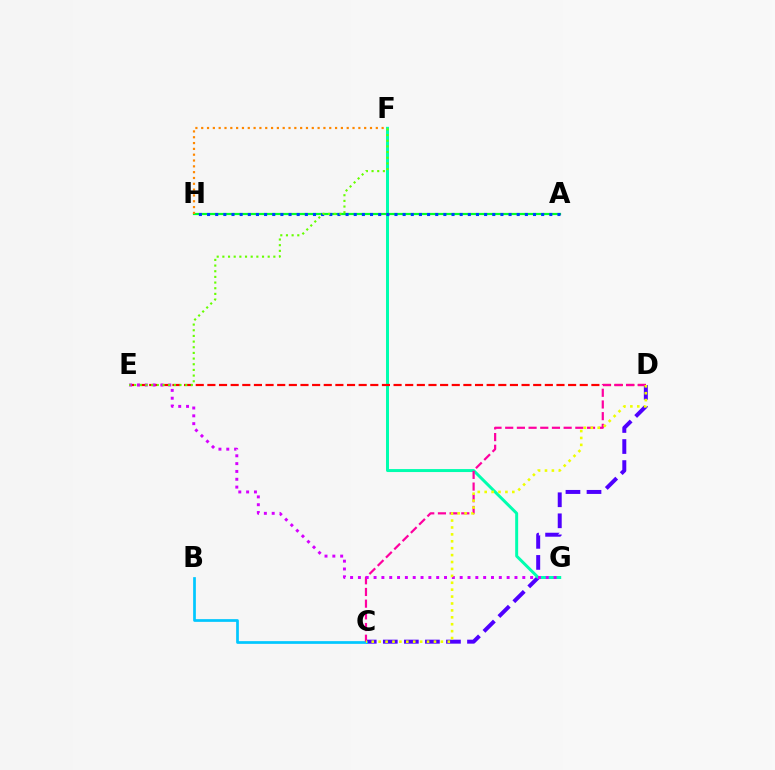{('C', 'D'): [{'color': '#4f00ff', 'line_style': 'dashed', 'thickness': 2.86}, {'color': '#ff00a0', 'line_style': 'dashed', 'thickness': 1.59}, {'color': '#eeff00', 'line_style': 'dotted', 'thickness': 1.88}], ('F', 'G'): [{'color': '#00ffaf', 'line_style': 'solid', 'thickness': 2.14}], ('D', 'E'): [{'color': '#ff0000', 'line_style': 'dashed', 'thickness': 1.58}], ('B', 'C'): [{'color': '#00c7ff', 'line_style': 'solid', 'thickness': 1.95}], ('E', 'G'): [{'color': '#d600ff', 'line_style': 'dotted', 'thickness': 2.13}], ('A', 'H'): [{'color': '#00ff27', 'line_style': 'solid', 'thickness': 1.58}, {'color': '#003fff', 'line_style': 'dotted', 'thickness': 2.21}], ('F', 'H'): [{'color': '#ff8800', 'line_style': 'dotted', 'thickness': 1.58}], ('E', 'F'): [{'color': '#66ff00', 'line_style': 'dotted', 'thickness': 1.54}]}